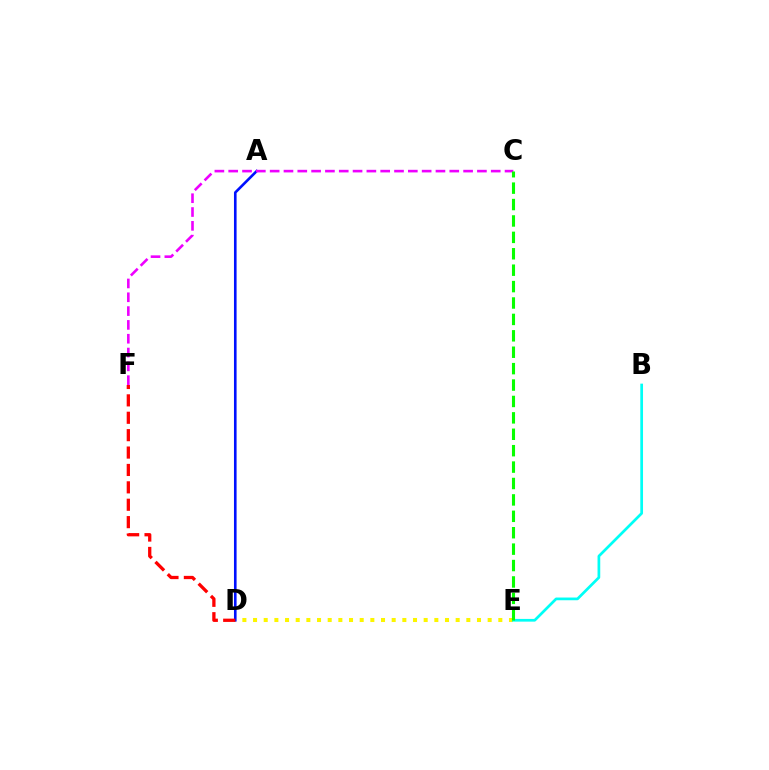{('D', 'E'): [{'color': '#fcf500', 'line_style': 'dotted', 'thickness': 2.9}], ('A', 'D'): [{'color': '#0010ff', 'line_style': 'solid', 'thickness': 1.88}], ('D', 'F'): [{'color': '#ff0000', 'line_style': 'dashed', 'thickness': 2.36}], ('B', 'E'): [{'color': '#00fff6', 'line_style': 'solid', 'thickness': 1.96}], ('C', 'F'): [{'color': '#ee00ff', 'line_style': 'dashed', 'thickness': 1.88}], ('C', 'E'): [{'color': '#08ff00', 'line_style': 'dashed', 'thickness': 2.23}]}